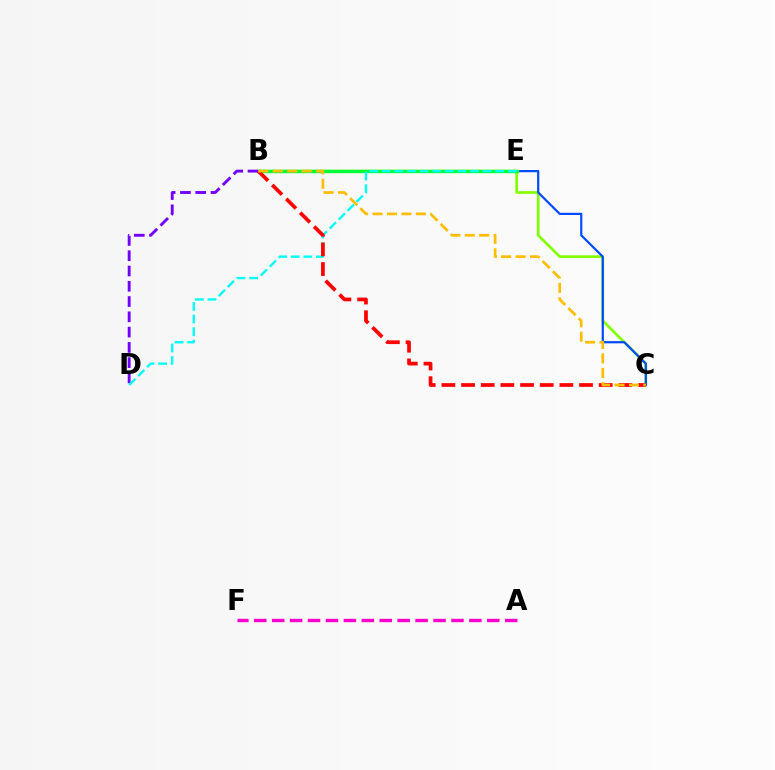{('B', 'C'): [{'color': '#84ff00', 'line_style': 'solid', 'thickness': 1.96}, {'color': '#004bff', 'line_style': 'solid', 'thickness': 1.6}, {'color': '#ff0000', 'line_style': 'dashed', 'thickness': 2.67}, {'color': '#ffbd00', 'line_style': 'dashed', 'thickness': 1.96}], ('B', 'E'): [{'color': '#00ff39', 'line_style': 'solid', 'thickness': 2.45}], ('B', 'D'): [{'color': '#7200ff', 'line_style': 'dashed', 'thickness': 2.08}], ('D', 'E'): [{'color': '#00fff6', 'line_style': 'dashed', 'thickness': 1.71}], ('A', 'F'): [{'color': '#ff00cf', 'line_style': 'dashed', 'thickness': 2.44}]}